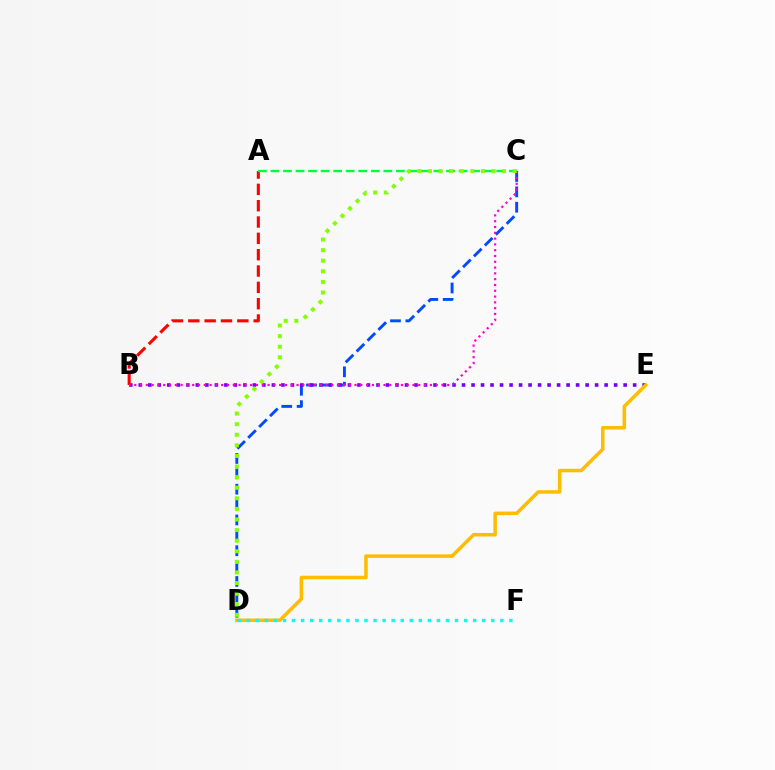{('C', 'D'): [{'color': '#004bff', 'line_style': 'dashed', 'thickness': 2.09}, {'color': '#84ff00', 'line_style': 'dotted', 'thickness': 2.88}], ('B', 'E'): [{'color': '#7200ff', 'line_style': 'dotted', 'thickness': 2.58}], ('A', 'B'): [{'color': '#ff0000', 'line_style': 'dashed', 'thickness': 2.22}], ('A', 'C'): [{'color': '#00ff39', 'line_style': 'dashed', 'thickness': 1.7}], ('B', 'C'): [{'color': '#ff00cf', 'line_style': 'dotted', 'thickness': 1.58}], ('D', 'E'): [{'color': '#ffbd00', 'line_style': 'solid', 'thickness': 2.54}], ('D', 'F'): [{'color': '#00fff6', 'line_style': 'dotted', 'thickness': 2.46}]}